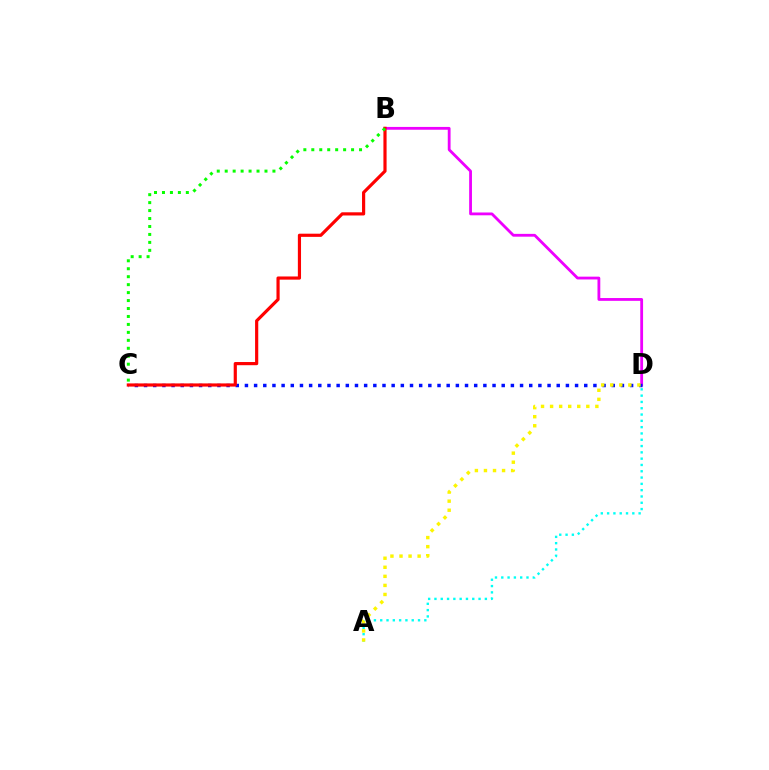{('B', 'D'): [{'color': '#ee00ff', 'line_style': 'solid', 'thickness': 2.02}], ('C', 'D'): [{'color': '#0010ff', 'line_style': 'dotted', 'thickness': 2.49}], ('A', 'D'): [{'color': '#00fff6', 'line_style': 'dotted', 'thickness': 1.71}, {'color': '#fcf500', 'line_style': 'dotted', 'thickness': 2.46}], ('B', 'C'): [{'color': '#ff0000', 'line_style': 'solid', 'thickness': 2.29}, {'color': '#08ff00', 'line_style': 'dotted', 'thickness': 2.16}]}